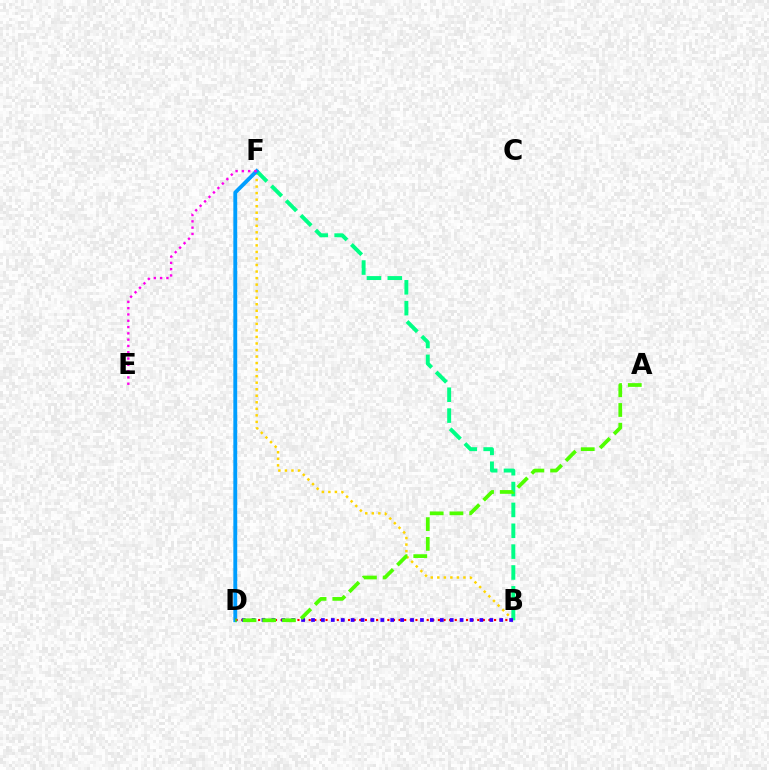{('B', 'F'): [{'color': '#ffd500', 'line_style': 'dotted', 'thickness': 1.78}, {'color': '#00ff86', 'line_style': 'dashed', 'thickness': 2.83}], ('D', 'F'): [{'color': '#009eff', 'line_style': 'solid', 'thickness': 2.78}], ('B', 'D'): [{'color': '#ff0000', 'line_style': 'dotted', 'thickness': 1.53}, {'color': '#3700ff', 'line_style': 'dotted', 'thickness': 2.69}], ('E', 'F'): [{'color': '#ff00ed', 'line_style': 'dotted', 'thickness': 1.71}], ('A', 'D'): [{'color': '#4fff00', 'line_style': 'dashed', 'thickness': 2.68}]}